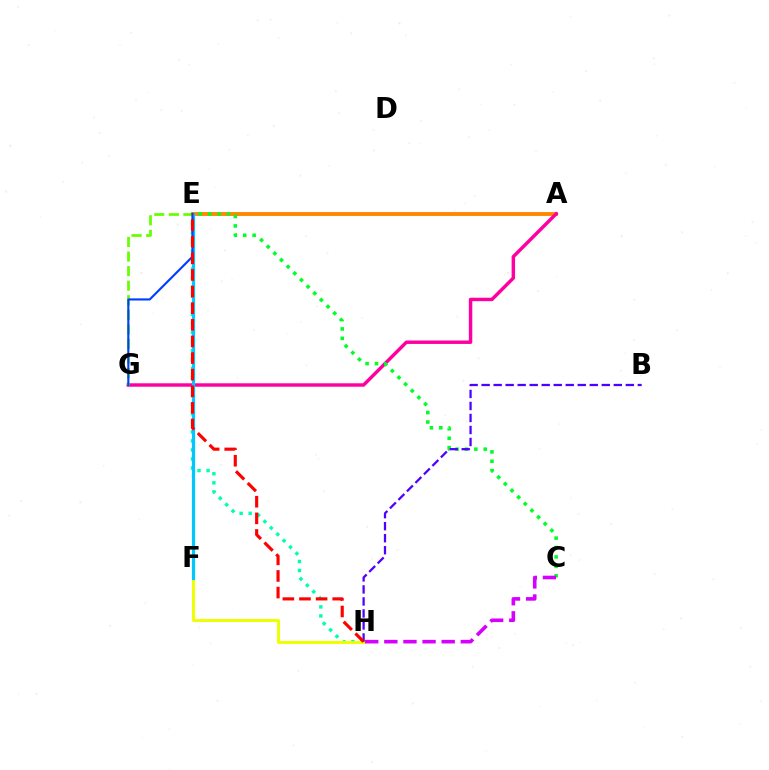{('A', 'E'): [{'color': '#ff8800', 'line_style': 'solid', 'thickness': 2.8}], ('E', 'H'): [{'color': '#00ffaf', 'line_style': 'dotted', 'thickness': 2.46}, {'color': '#ff0000', 'line_style': 'dashed', 'thickness': 2.26}], ('F', 'H'): [{'color': '#eeff00', 'line_style': 'solid', 'thickness': 2.14}], ('A', 'G'): [{'color': '#ff00a0', 'line_style': 'solid', 'thickness': 2.48}], ('E', 'F'): [{'color': '#00c7ff', 'line_style': 'solid', 'thickness': 2.3}], ('C', 'E'): [{'color': '#00ff27', 'line_style': 'dotted', 'thickness': 2.55}], ('B', 'H'): [{'color': '#4f00ff', 'line_style': 'dashed', 'thickness': 1.63}], ('E', 'G'): [{'color': '#66ff00', 'line_style': 'dashed', 'thickness': 1.98}, {'color': '#003fff', 'line_style': 'solid', 'thickness': 1.54}], ('C', 'H'): [{'color': '#d600ff', 'line_style': 'dashed', 'thickness': 2.6}]}